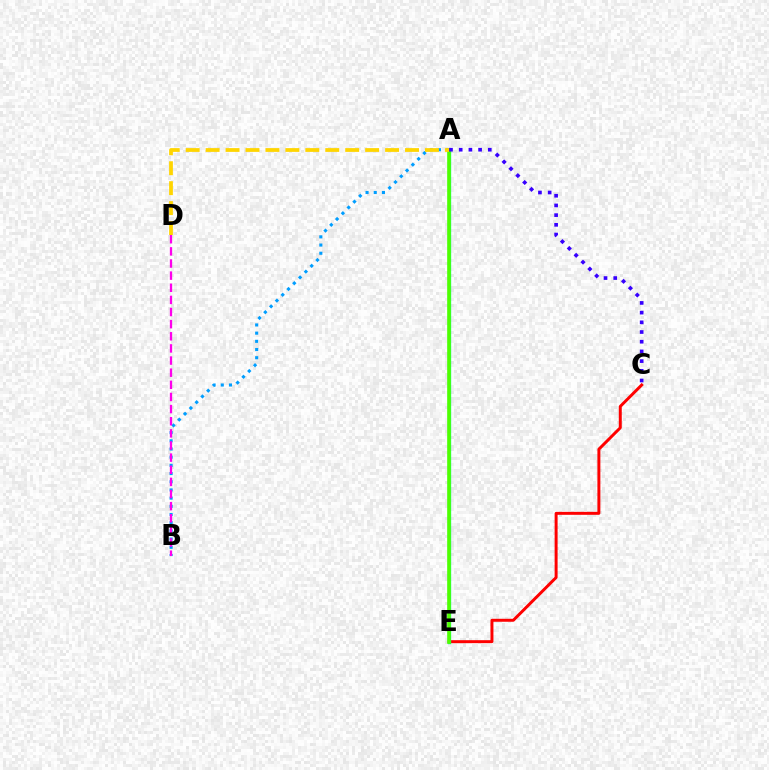{('C', 'E'): [{'color': '#ff0000', 'line_style': 'solid', 'thickness': 2.14}], ('A', 'B'): [{'color': '#009eff', 'line_style': 'dotted', 'thickness': 2.23}], ('A', 'E'): [{'color': '#00ff86', 'line_style': 'solid', 'thickness': 2.4}, {'color': '#4fff00', 'line_style': 'solid', 'thickness': 2.57}], ('A', 'D'): [{'color': '#ffd500', 'line_style': 'dashed', 'thickness': 2.71}], ('A', 'C'): [{'color': '#3700ff', 'line_style': 'dotted', 'thickness': 2.63}], ('B', 'D'): [{'color': '#ff00ed', 'line_style': 'dashed', 'thickness': 1.65}]}